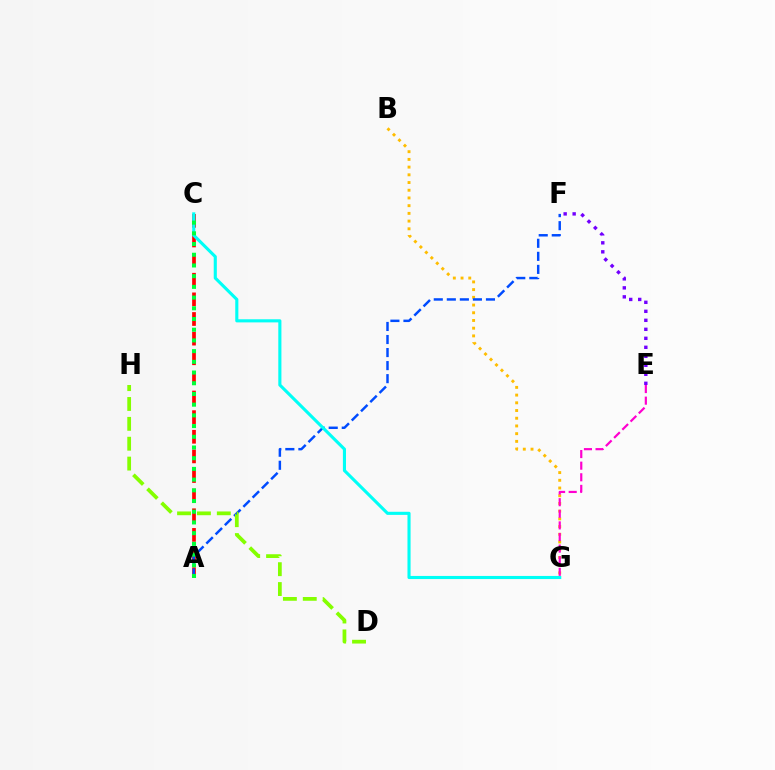{('A', 'C'): [{'color': '#ff0000', 'line_style': 'dashed', 'thickness': 2.67}, {'color': '#00ff39', 'line_style': 'dotted', 'thickness': 2.91}], ('B', 'G'): [{'color': '#ffbd00', 'line_style': 'dotted', 'thickness': 2.1}], ('A', 'F'): [{'color': '#004bff', 'line_style': 'dashed', 'thickness': 1.77}], ('C', 'G'): [{'color': '#00fff6', 'line_style': 'solid', 'thickness': 2.24}], ('E', 'F'): [{'color': '#7200ff', 'line_style': 'dotted', 'thickness': 2.44}], ('E', 'G'): [{'color': '#ff00cf', 'line_style': 'dashed', 'thickness': 1.58}], ('D', 'H'): [{'color': '#84ff00', 'line_style': 'dashed', 'thickness': 2.7}]}